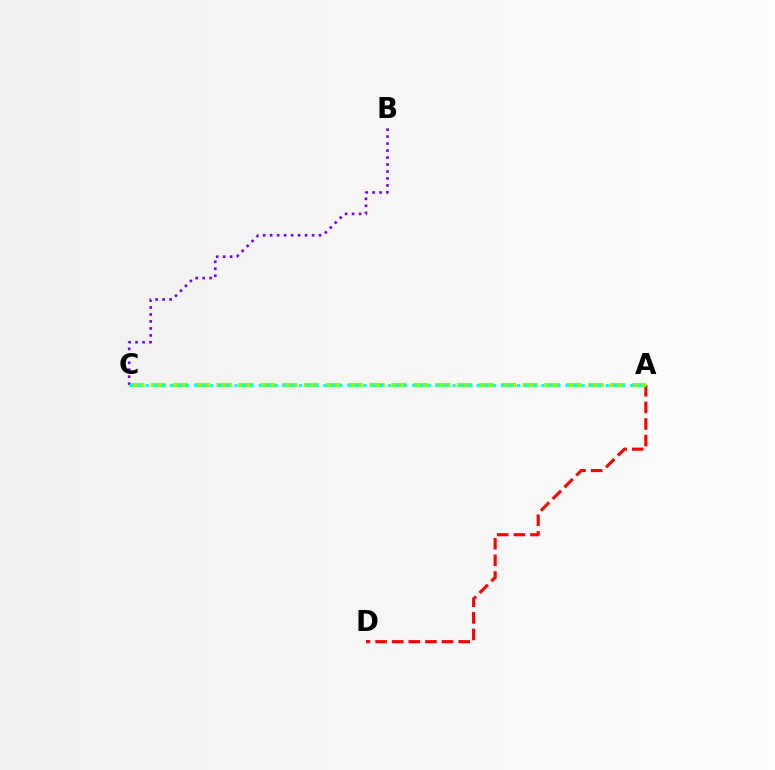{('A', 'D'): [{'color': '#ff0000', 'line_style': 'dashed', 'thickness': 2.26}], ('A', 'C'): [{'color': '#84ff00', 'line_style': 'dashed', 'thickness': 2.97}, {'color': '#00fff6', 'line_style': 'dotted', 'thickness': 2.19}], ('B', 'C'): [{'color': '#7200ff', 'line_style': 'dotted', 'thickness': 1.9}]}